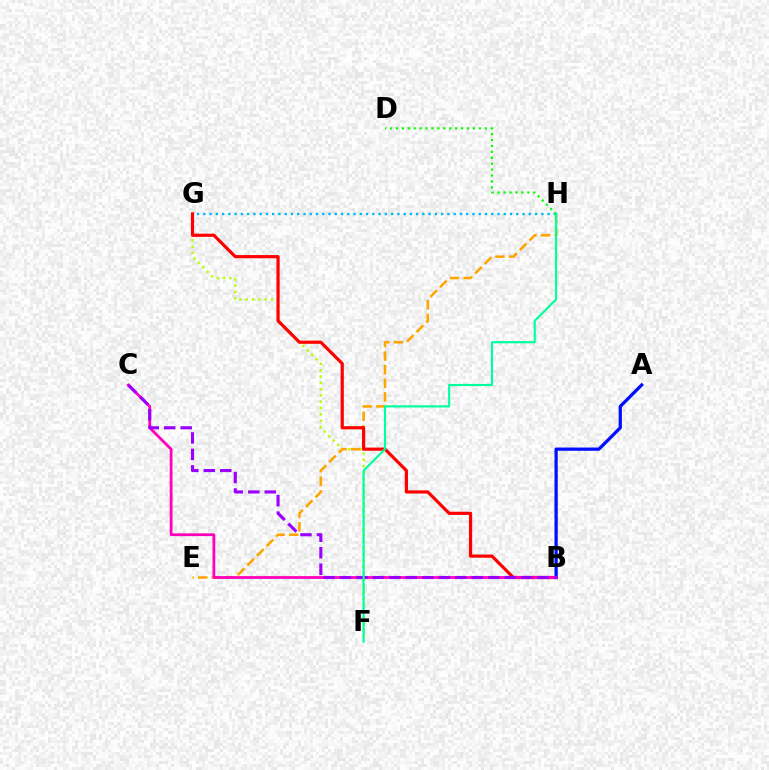{('F', 'G'): [{'color': '#b3ff00', 'line_style': 'dotted', 'thickness': 1.71}], ('G', 'H'): [{'color': '#00b5ff', 'line_style': 'dotted', 'thickness': 1.7}], ('E', 'H'): [{'color': '#ffa500', 'line_style': 'dashed', 'thickness': 1.85}], ('B', 'G'): [{'color': '#ff0000', 'line_style': 'solid', 'thickness': 2.3}], ('A', 'B'): [{'color': '#0010ff', 'line_style': 'solid', 'thickness': 2.34}], ('B', 'C'): [{'color': '#ff00bd', 'line_style': 'solid', 'thickness': 2.0}, {'color': '#9b00ff', 'line_style': 'dashed', 'thickness': 2.24}], ('D', 'H'): [{'color': '#08ff00', 'line_style': 'dotted', 'thickness': 1.61}], ('F', 'H'): [{'color': '#00ff9d', 'line_style': 'solid', 'thickness': 1.56}]}